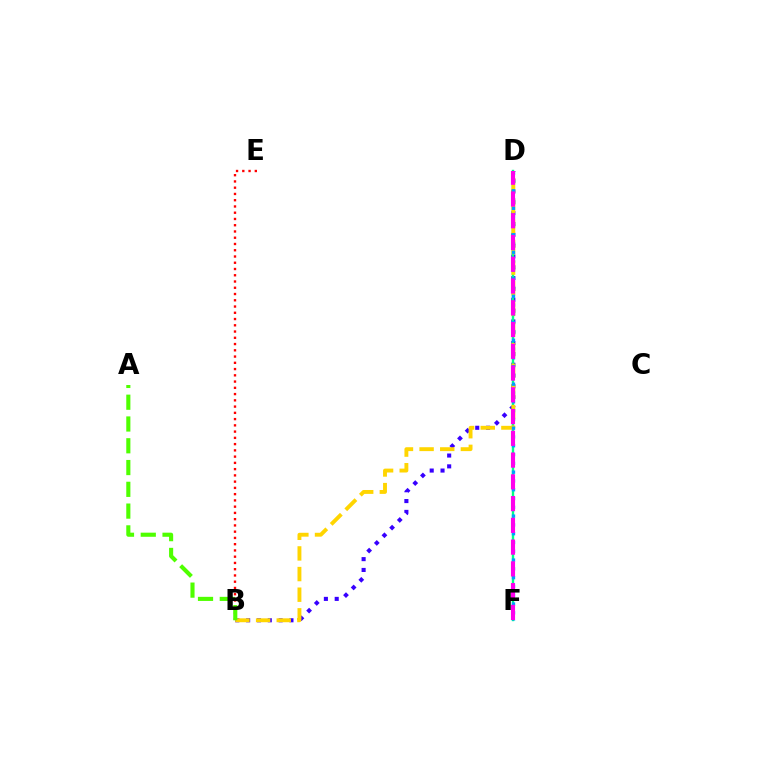{('B', 'D'): [{'color': '#3700ff', 'line_style': 'dotted', 'thickness': 2.94}, {'color': '#ffd500', 'line_style': 'dashed', 'thickness': 2.8}], ('D', 'F'): [{'color': '#00ff86', 'line_style': 'solid', 'thickness': 1.72}, {'color': '#009eff', 'line_style': 'dotted', 'thickness': 2.39}, {'color': '#ff00ed', 'line_style': 'dashed', 'thickness': 2.96}], ('B', 'E'): [{'color': '#ff0000', 'line_style': 'dotted', 'thickness': 1.7}], ('A', 'B'): [{'color': '#4fff00', 'line_style': 'dashed', 'thickness': 2.96}]}